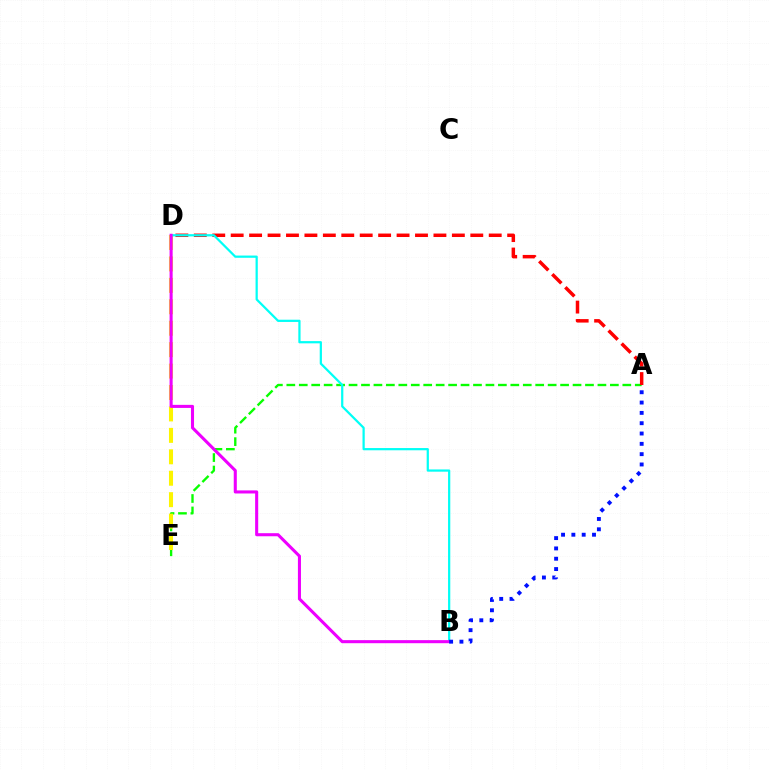{('A', 'E'): [{'color': '#08ff00', 'line_style': 'dashed', 'thickness': 1.69}], ('A', 'D'): [{'color': '#ff0000', 'line_style': 'dashed', 'thickness': 2.5}], ('D', 'E'): [{'color': '#fcf500', 'line_style': 'dashed', 'thickness': 2.91}], ('B', 'D'): [{'color': '#00fff6', 'line_style': 'solid', 'thickness': 1.61}, {'color': '#ee00ff', 'line_style': 'solid', 'thickness': 2.21}], ('A', 'B'): [{'color': '#0010ff', 'line_style': 'dotted', 'thickness': 2.8}]}